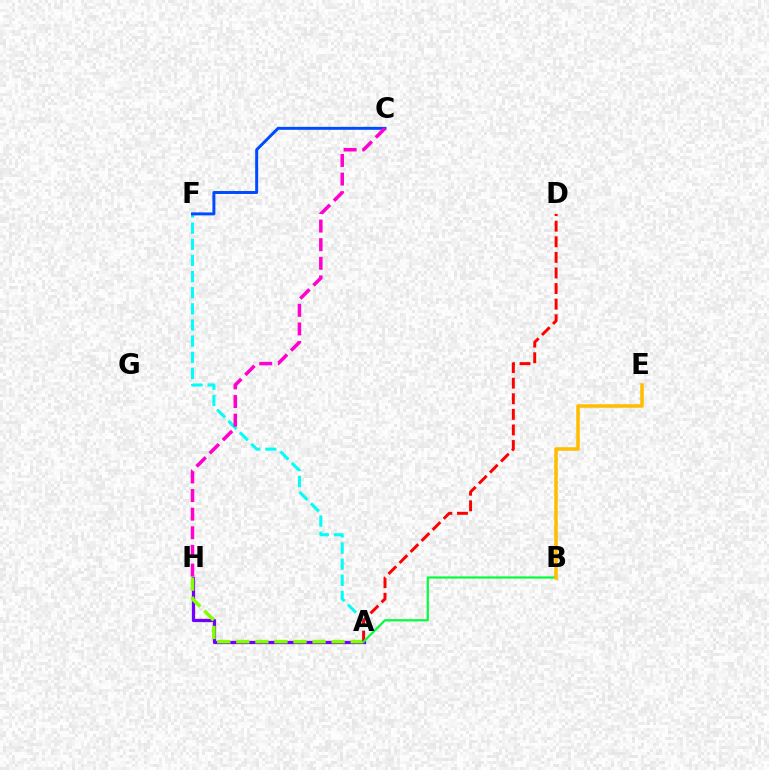{('A', 'H'): [{'color': '#7200ff', 'line_style': 'solid', 'thickness': 2.35}, {'color': '#84ff00', 'line_style': 'dashed', 'thickness': 2.59}], ('A', 'F'): [{'color': '#00fff6', 'line_style': 'dashed', 'thickness': 2.19}], ('A', 'D'): [{'color': '#ff0000', 'line_style': 'dashed', 'thickness': 2.12}], ('C', 'F'): [{'color': '#004bff', 'line_style': 'solid', 'thickness': 2.13}], ('A', 'B'): [{'color': '#00ff39', 'line_style': 'solid', 'thickness': 1.57}], ('B', 'E'): [{'color': '#ffbd00', 'line_style': 'solid', 'thickness': 2.53}], ('C', 'H'): [{'color': '#ff00cf', 'line_style': 'dashed', 'thickness': 2.53}]}